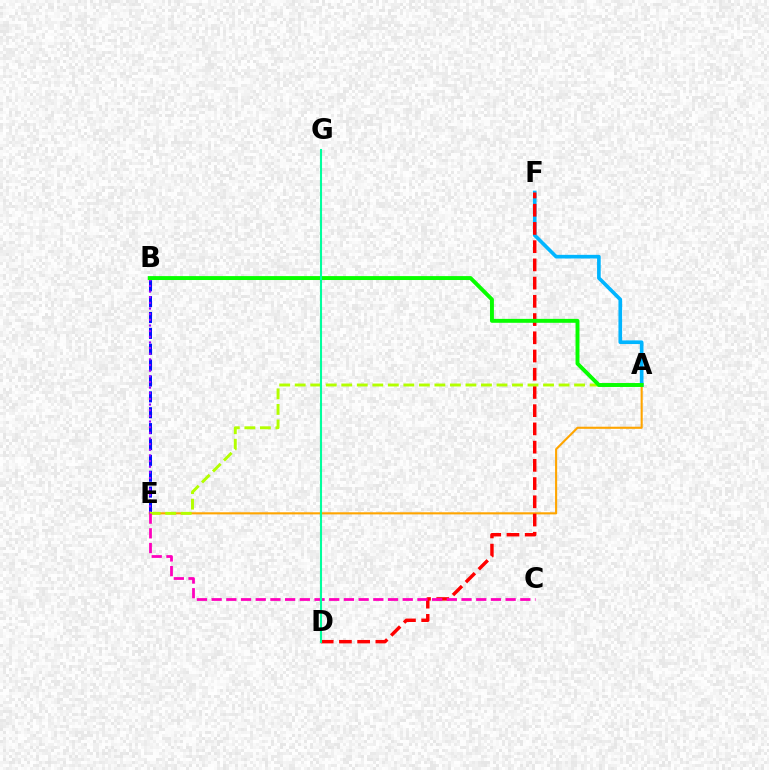{('A', 'F'): [{'color': '#00b5ff', 'line_style': 'solid', 'thickness': 2.63}], ('A', 'E'): [{'color': '#ffa500', 'line_style': 'solid', 'thickness': 1.52}, {'color': '#b3ff00', 'line_style': 'dashed', 'thickness': 2.11}], ('B', 'E'): [{'color': '#0010ff', 'line_style': 'dashed', 'thickness': 2.16}, {'color': '#9b00ff', 'line_style': 'dotted', 'thickness': 1.53}], ('D', 'F'): [{'color': '#ff0000', 'line_style': 'dashed', 'thickness': 2.48}], ('A', 'B'): [{'color': '#08ff00', 'line_style': 'solid', 'thickness': 2.82}], ('C', 'E'): [{'color': '#ff00bd', 'line_style': 'dashed', 'thickness': 2.0}], ('D', 'G'): [{'color': '#00ff9d', 'line_style': 'solid', 'thickness': 1.5}]}